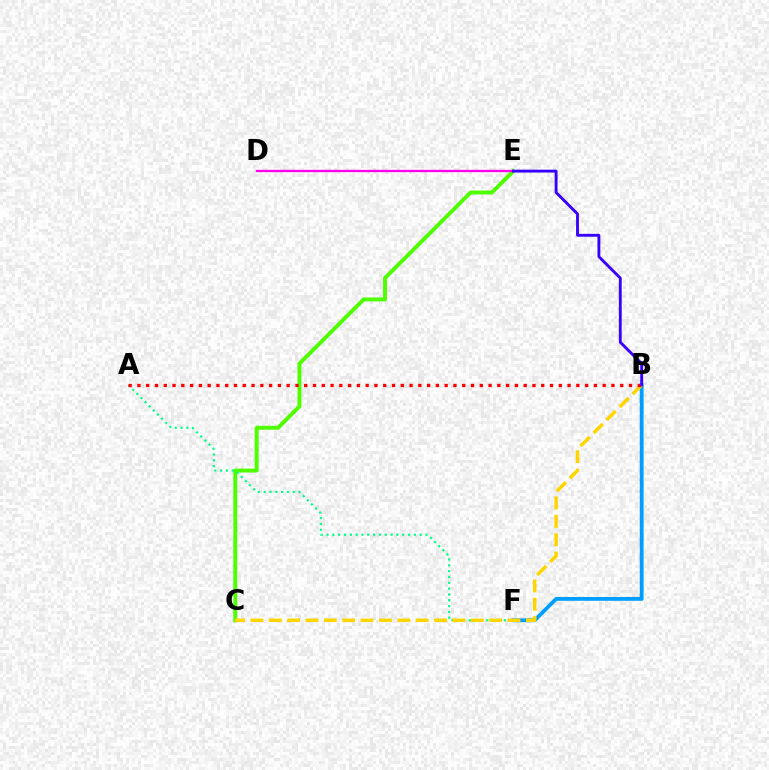{('C', 'E'): [{'color': '#4fff00', 'line_style': 'solid', 'thickness': 2.84}], ('A', 'F'): [{'color': '#00ff86', 'line_style': 'dotted', 'thickness': 1.58}], ('B', 'F'): [{'color': '#009eff', 'line_style': 'solid', 'thickness': 2.75}], ('B', 'C'): [{'color': '#ffd500', 'line_style': 'dashed', 'thickness': 2.5}], ('D', 'E'): [{'color': '#ff00ed', 'line_style': 'solid', 'thickness': 1.67}], ('A', 'B'): [{'color': '#ff0000', 'line_style': 'dotted', 'thickness': 2.39}], ('B', 'E'): [{'color': '#3700ff', 'line_style': 'solid', 'thickness': 2.06}]}